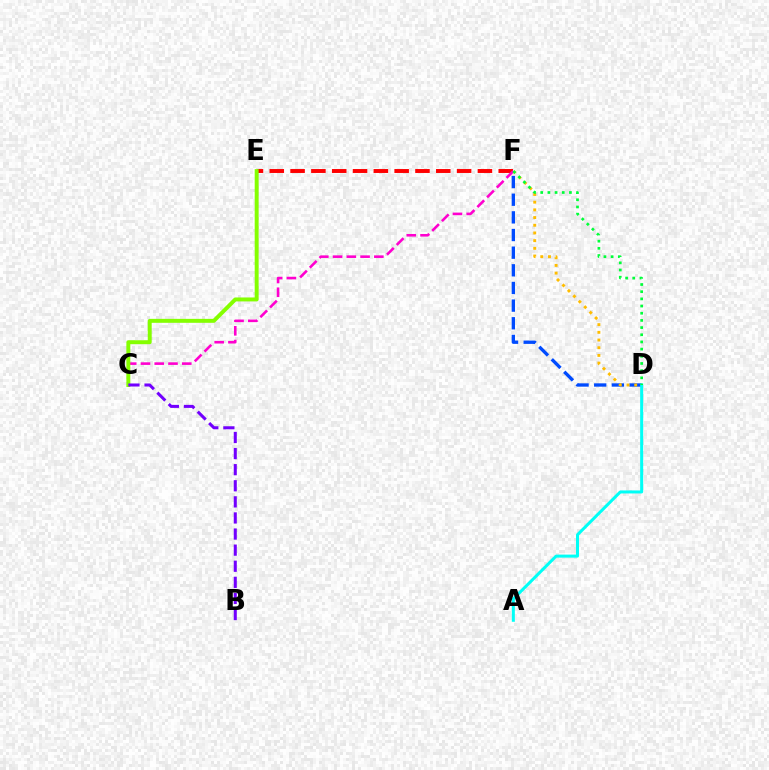{('D', 'F'): [{'color': '#004bff', 'line_style': 'dashed', 'thickness': 2.4}, {'color': '#ffbd00', 'line_style': 'dotted', 'thickness': 2.09}, {'color': '#00ff39', 'line_style': 'dotted', 'thickness': 1.95}], ('E', 'F'): [{'color': '#ff0000', 'line_style': 'dashed', 'thickness': 2.83}], ('C', 'F'): [{'color': '#ff00cf', 'line_style': 'dashed', 'thickness': 1.87}], ('C', 'E'): [{'color': '#84ff00', 'line_style': 'solid', 'thickness': 2.84}], ('A', 'D'): [{'color': '#00fff6', 'line_style': 'solid', 'thickness': 2.17}], ('B', 'C'): [{'color': '#7200ff', 'line_style': 'dashed', 'thickness': 2.19}]}